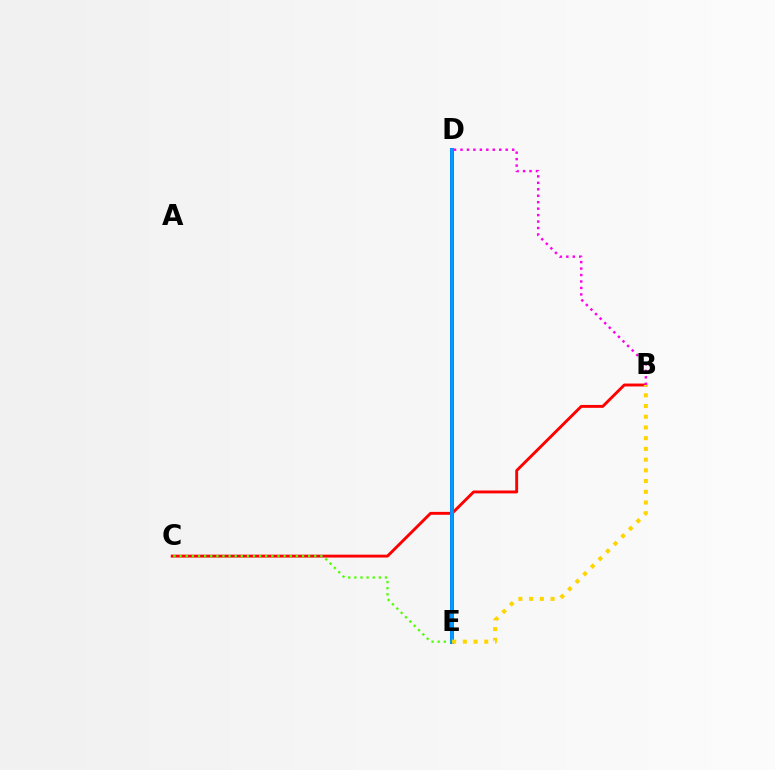{('B', 'C'): [{'color': '#ff0000', 'line_style': 'solid', 'thickness': 2.08}], ('D', 'E'): [{'color': '#00ff86', 'line_style': 'solid', 'thickness': 2.86}, {'color': '#3700ff', 'line_style': 'solid', 'thickness': 2.58}, {'color': '#009eff', 'line_style': 'solid', 'thickness': 2.62}], ('B', 'D'): [{'color': '#ff00ed', 'line_style': 'dotted', 'thickness': 1.75}], ('C', 'E'): [{'color': '#4fff00', 'line_style': 'dotted', 'thickness': 1.66}], ('B', 'E'): [{'color': '#ffd500', 'line_style': 'dotted', 'thickness': 2.91}]}